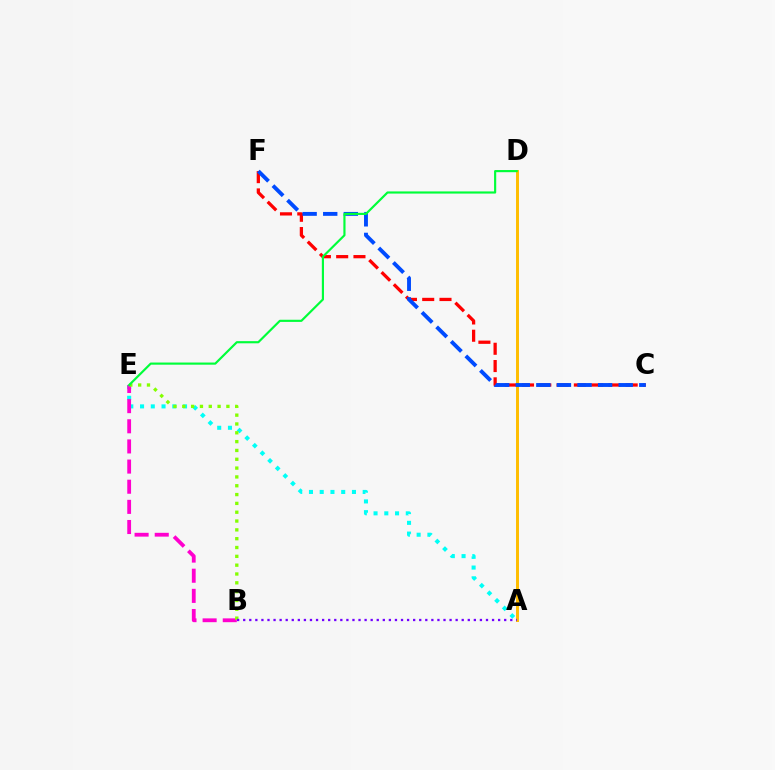{('C', 'F'): [{'color': '#ff0000', 'line_style': 'dashed', 'thickness': 2.35}, {'color': '#004bff', 'line_style': 'dashed', 'thickness': 2.8}], ('A', 'D'): [{'color': '#ffbd00', 'line_style': 'solid', 'thickness': 2.13}], ('A', 'E'): [{'color': '#00fff6', 'line_style': 'dotted', 'thickness': 2.92}], ('B', 'E'): [{'color': '#ff00cf', 'line_style': 'dashed', 'thickness': 2.74}, {'color': '#84ff00', 'line_style': 'dotted', 'thickness': 2.4}], ('D', 'E'): [{'color': '#00ff39', 'line_style': 'solid', 'thickness': 1.56}], ('A', 'B'): [{'color': '#7200ff', 'line_style': 'dotted', 'thickness': 1.65}]}